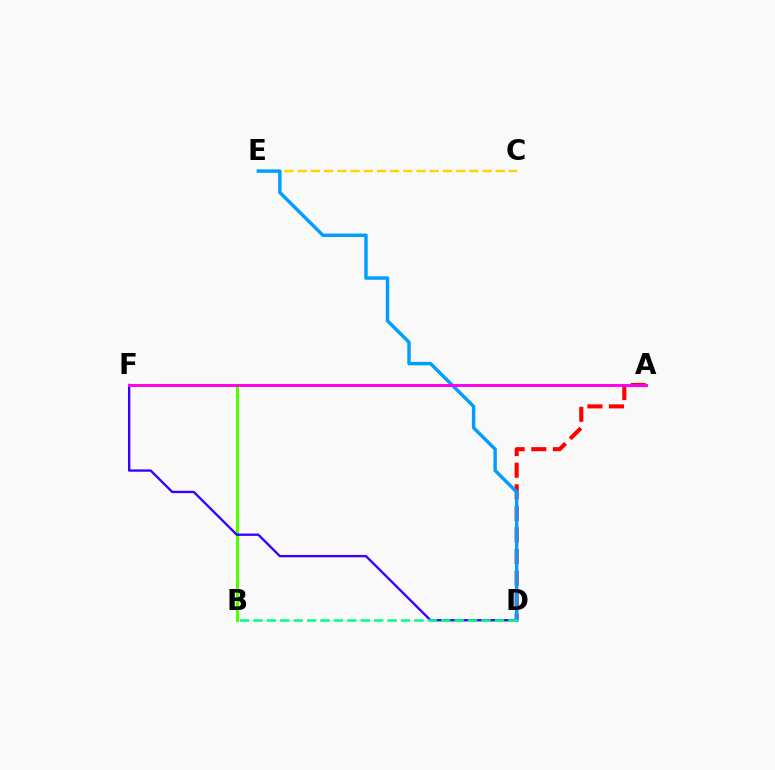{('A', 'D'): [{'color': '#ff0000', 'line_style': 'dashed', 'thickness': 2.93}], ('B', 'F'): [{'color': '#4fff00', 'line_style': 'solid', 'thickness': 2.2}], ('C', 'E'): [{'color': '#ffd500', 'line_style': 'dashed', 'thickness': 1.79}], ('D', 'F'): [{'color': '#3700ff', 'line_style': 'solid', 'thickness': 1.68}], ('D', 'E'): [{'color': '#009eff', 'line_style': 'solid', 'thickness': 2.47}], ('A', 'F'): [{'color': '#ff00ed', 'line_style': 'solid', 'thickness': 2.12}], ('B', 'D'): [{'color': '#00ff86', 'line_style': 'dashed', 'thickness': 1.82}]}